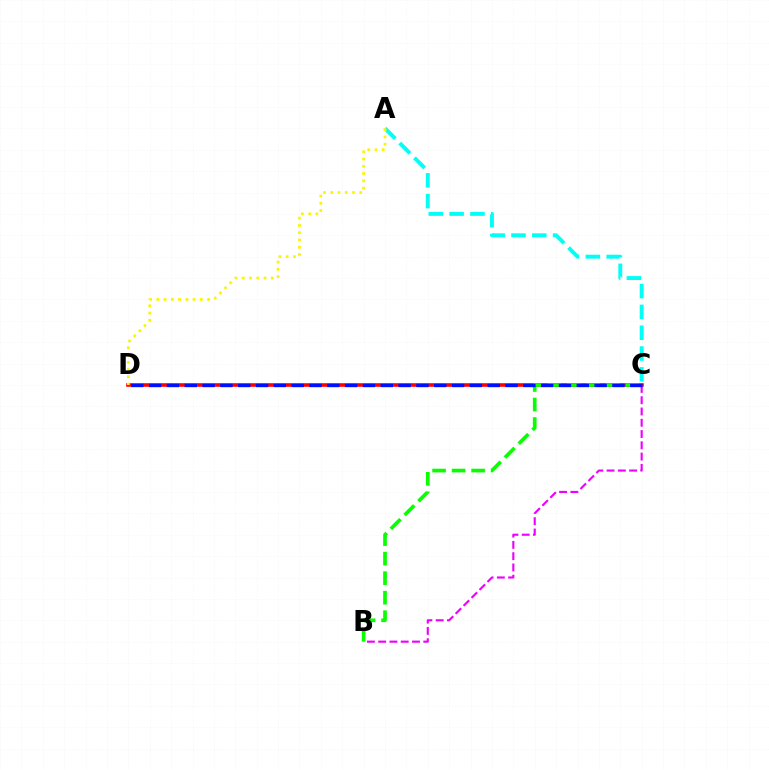{('C', 'D'): [{'color': '#ff0000', 'line_style': 'solid', 'thickness': 2.58}, {'color': '#0010ff', 'line_style': 'dashed', 'thickness': 2.42}], ('B', 'C'): [{'color': '#ee00ff', 'line_style': 'dashed', 'thickness': 1.53}, {'color': '#08ff00', 'line_style': 'dashed', 'thickness': 2.65}], ('A', 'C'): [{'color': '#00fff6', 'line_style': 'dashed', 'thickness': 2.83}], ('A', 'D'): [{'color': '#fcf500', 'line_style': 'dotted', 'thickness': 1.97}]}